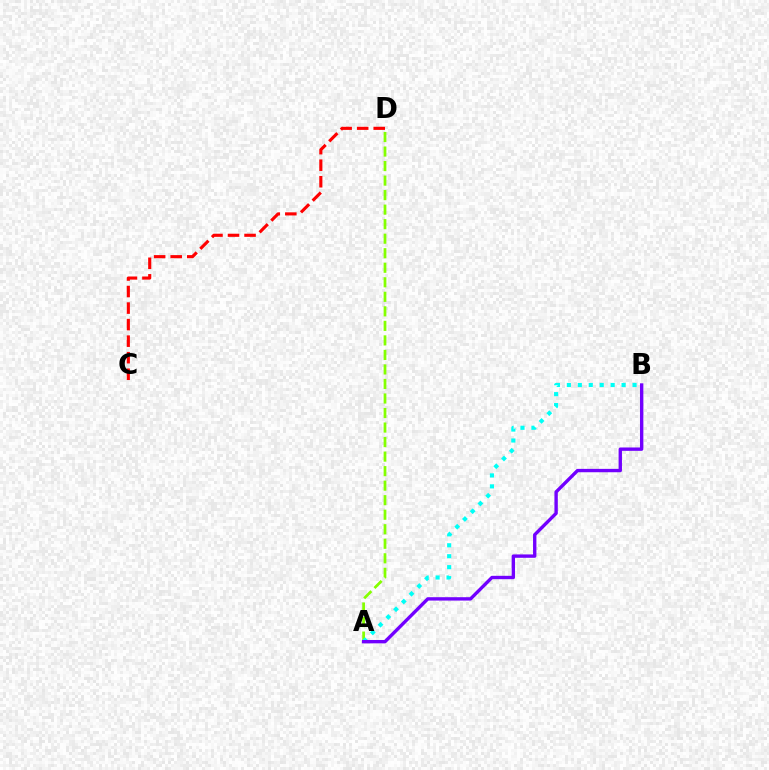{('A', 'D'): [{'color': '#84ff00', 'line_style': 'dashed', 'thickness': 1.97}], ('A', 'B'): [{'color': '#00fff6', 'line_style': 'dotted', 'thickness': 2.97}, {'color': '#7200ff', 'line_style': 'solid', 'thickness': 2.43}], ('C', 'D'): [{'color': '#ff0000', 'line_style': 'dashed', 'thickness': 2.25}]}